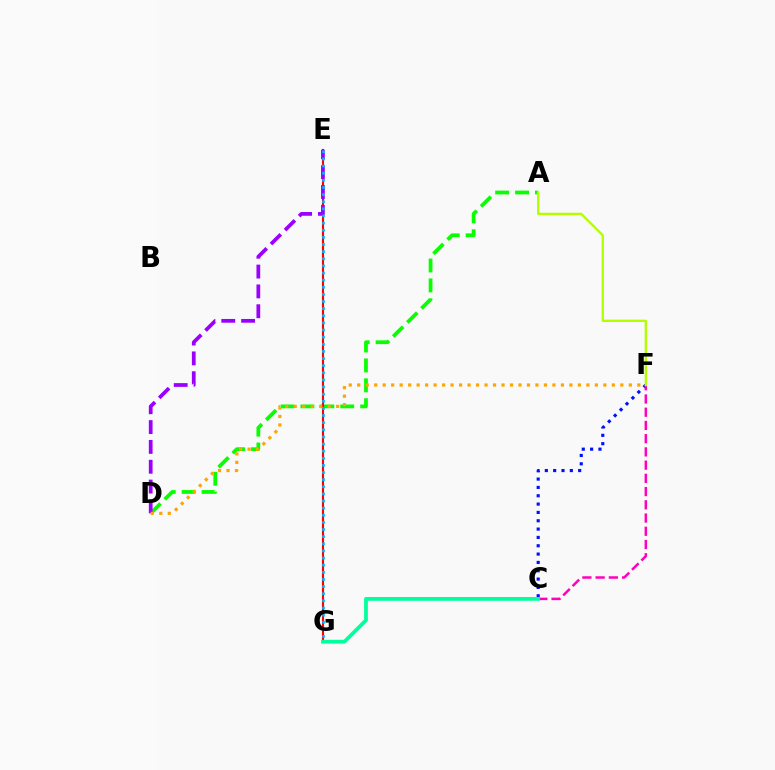{('C', 'F'): [{'color': '#0010ff', 'line_style': 'dotted', 'thickness': 2.26}, {'color': '#ff00bd', 'line_style': 'dashed', 'thickness': 1.8}], ('A', 'D'): [{'color': '#08ff00', 'line_style': 'dashed', 'thickness': 2.7}], ('E', 'G'): [{'color': '#ff0000', 'line_style': 'solid', 'thickness': 1.53}, {'color': '#00b5ff', 'line_style': 'dotted', 'thickness': 1.94}], ('D', 'E'): [{'color': '#9b00ff', 'line_style': 'dashed', 'thickness': 2.69}], ('C', 'G'): [{'color': '#00ff9d', 'line_style': 'solid', 'thickness': 2.69}], ('D', 'F'): [{'color': '#ffa500', 'line_style': 'dotted', 'thickness': 2.31}], ('A', 'F'): [{'color': '#b3ff00', 'line_style': 'solid', 'thickness': 1.67}]}